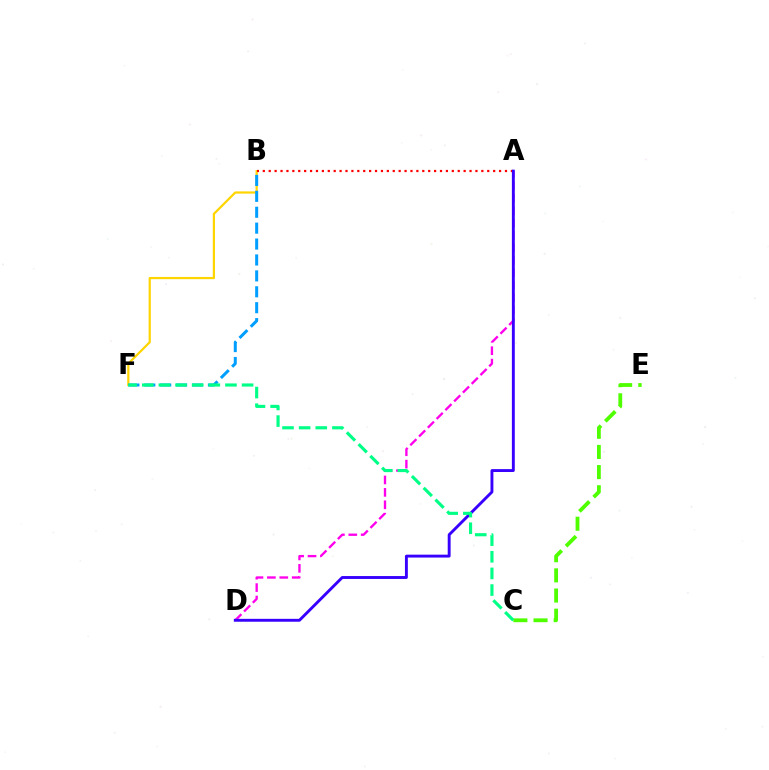{('B', 'F'): [{'color': '#ffd500', 'line_style': 'solid', 'thickness': 1.59}, {'color': '#009eff', 'line_style': 'dashed', 'thickness': 2.16}], ('A', 'D'): [{'color': '#ff00ed', 'line_style': 'dashed', 'thickness': 1.69}, {'color': '#3700ff', 'line_style': 'solid', 'thickness': 2.08}], ('A', 'B'): [{'color': '#ff0000', 'line_style': 'dotted', 'thickness': 1.6}], ('C', 'E'): [{'color': '#4fff00', 'line_style': 'dashed', 'thickness': 2.74}], ('C', 'F'): [{'color': '#00ff86', 'line_style': 'dashed', 'thickness': 2.26}]}